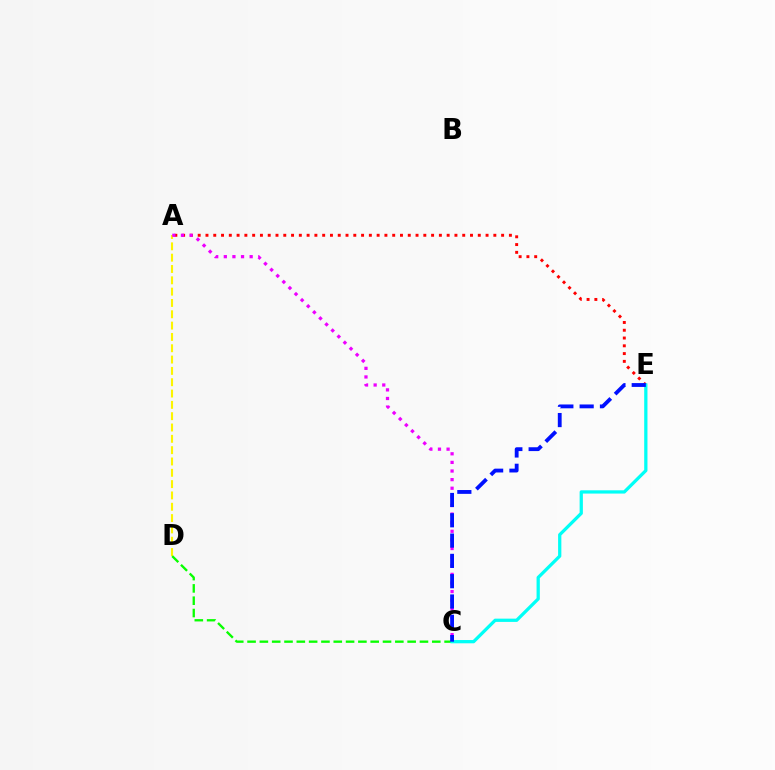{('A', 'E'): [{'color': '#ff0000', 'line_style': 'dotted', 'thickness': 2.11}], ('A', 'D'): [{'color': '#fcf500', 'line_style': 'dashed', 'thickness': 1.54}], ('C', 'D'): [{'color': '#08ff00', 'line_style': 'dashed', 'thickness': 1.67}], ('A', 'C'): [{'color': '#ee00ff', 'line_style': 'dotted', 'thickness': 2.34}], ('C', 'E'): [{'color': '#00fff6', 'line_style': 'solid', 'thickness': 2.35}, {'color': '#0010ff', 'line_style': 'dashed', 'thickness': 2.76}]}